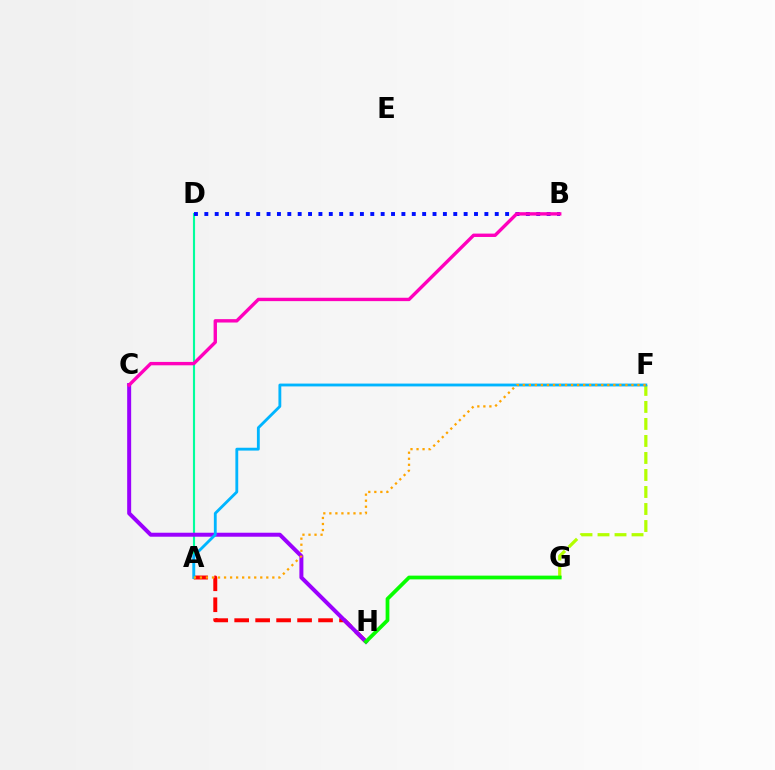{('A', 'D'): [{'color': '#00ff9d', 'line_style': 'solid', 'thickness': 1.53}], ('F', 'G'): [{'color': '#b3ff00', 'line_style': 'dashed', 'thickness': 2.31}], ('A', 'H'): [{'color': '#ff0000', 'line_style': 'dashed', 'thickness': 2.85}], ('C', 'H'): [{'color': '#9b00ff', 'line_style': 'solid', 'thickness': 2.87}], ('G', 'H'): [{'color': '#08ff00', 'line_style': 'solid', 'thickness': 2.7}], ('A', 'F'): [{'color': '#00b5ff', 'line_style': 'solid', 'thickness': 2.04}, {'color': '#ffa500', 'line_style': 'dotted', 'thickness': 1.64}], ('B', 'D'): [{'color': '#0010ff', 'line_style': 'dotted', 'thickness': 2.82}], ('B', 'C'): [{'color': '#ff00bd', 'line_style': 'solid', 'thickness': 2.43}]}